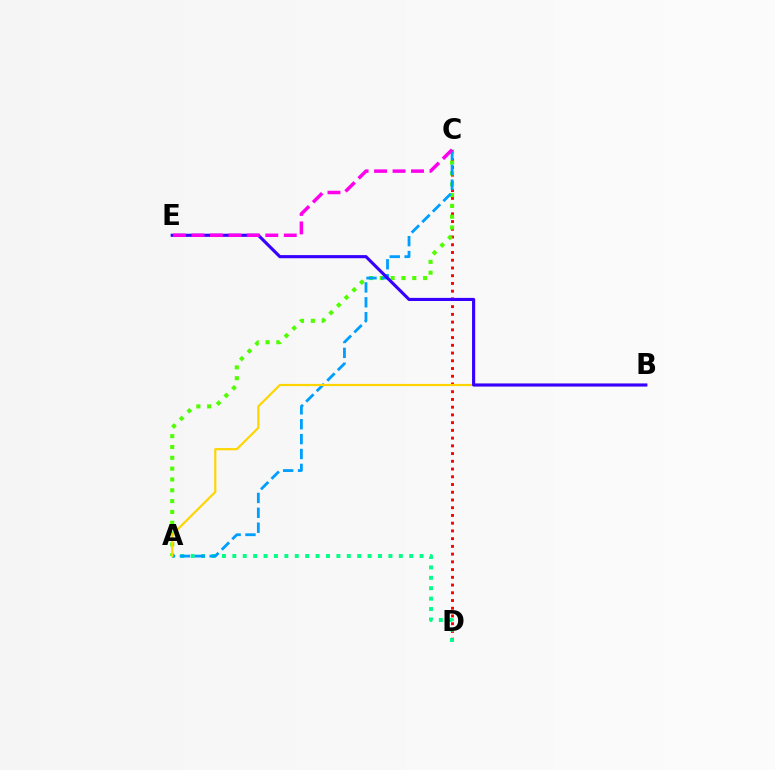{('C', 'D'): [{'color': '#ff0000', 'line_style': 'dotted', 'thickness': 2.1}], ('A', 'D'): [{'color': '#00ff86', 'line_style': 'dotted', 'thickness': 2.83}], ('A', 'C'): [{'color': '#4fff00', 'line_style': 'dotted', 'thickness': 2.94}, {'color': '#009eff', 'line_style': 'dashed', 'thickness': 2.02}], ('A', 'B'): [{'color': '#ffd500', 'line_style': 'solid', 'thickness': 1.57}], ('B', 'E'): [{'color': '#3700ff', 'line_style': 'solid', 'thickness': 2.25}], ('C', 'E'): [{'color': '#ff00ed', 'line_style': 'dashed', 'thickness': 2.51}]}